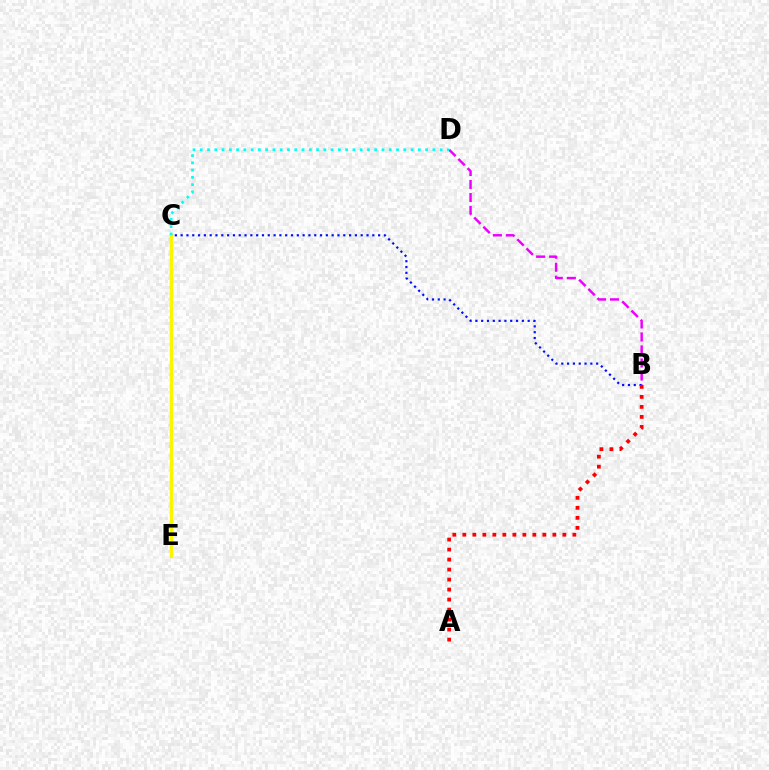{('C', 'E'): [{'color': '#08ff00', 'line_style': 'dashed', 'thickness': 1.55}, {'color': '#fcf500', 'line_style': 'solid', 'thickness': 2.28}], ('B', 'D'): [{'color': '#ee00ff', 'line_style': 'dashed', 'thickness': 1.77}], ('B', 'C'): [{'color': '#0010ff', 'line_style': 'dotted', 'thickness': 1.58}], ('A', 'B'): [{'color': '#ff0000', 'line_style': 'dotted', 'thickness': 2.72}], ('C', 'D'): [{'color': '#00fff6', 'line_style': 'dotted', 'thickness': 1.98}]}